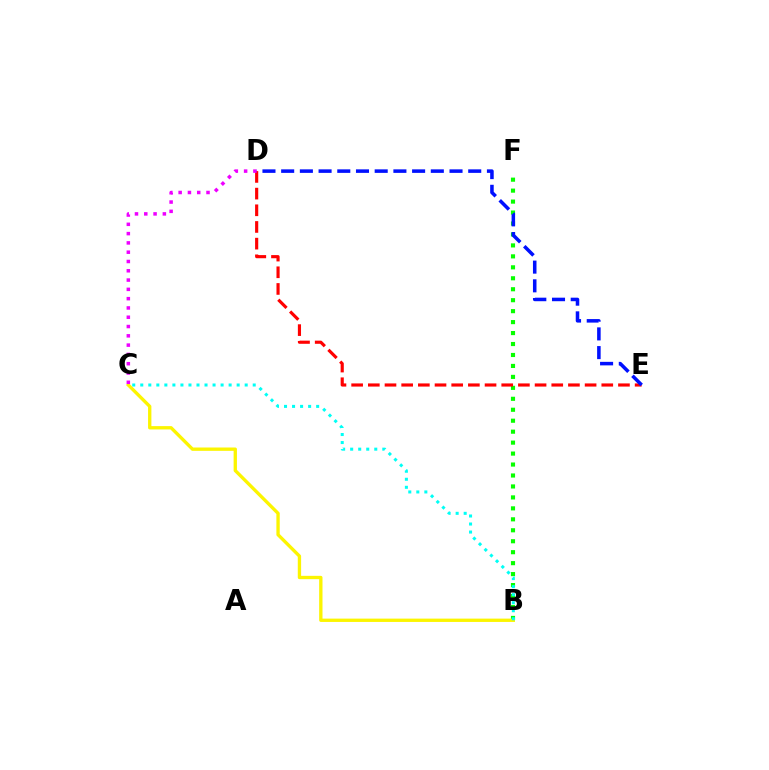{('B', 'F'): [{'color': '#08ff00', 'line_style': 'dotted', 'thickness': 2.98}], ('D', 'E'): [{'color': '#ff0000', 'line_style': 'dashed', 'thickness': 2.27}, {'color': '#0010ff', 'line_style': 'dashed', 'thickness': 2.54}], ('B', 'C'): [{'color': '#fcf500', 'line_style': 'solid', 'thickness': 2.4}, {'color': '#00fff6', 'line_style': 'dotted', 'thickness': 2.18}], ('C', 'D'): [{'color': '#ee00ff', 'line_style': 'dotted', 'thickness': 2.52}]}